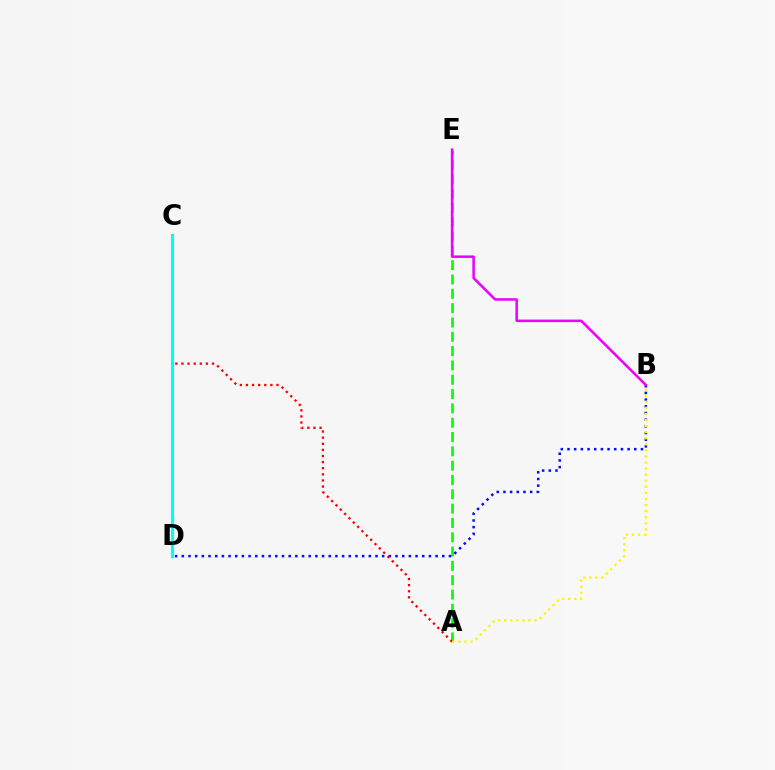{('A', 'E'): [{'color': '#08ff00', 'line_style': 'dashed', 'thickness': 1.95}], ('B', 'D'): [{'color': '#0010ff', 'line_style': 'dotted', 'thickness': 1.81}], ('A', 'C'): [{'color': '#ff0000', 'line_style': 'dotted', 'thickness': 1.66}], ('A', 'B'): [{'color': '#fcf500', 'line_style': 'dotted', 'thickness': 1.65}], ('B', 'E'): [{'color': '#ee00ff', 'line_style': 'solid', 'thickness': 1.82}], ('C', 'D'): [{'color': '#00fff6', 'line_style': 'solid', 'thickness': 2.26}]}